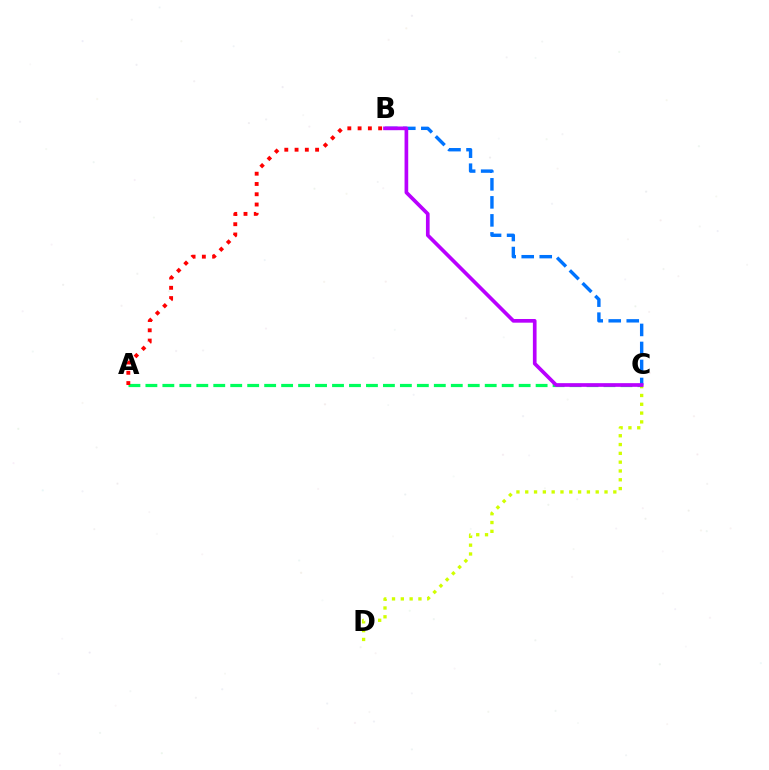{('C', 'D'): [{'color': '#d1ff00', 'line_style': 'dotted', 'thickness': 2.39}], ('A', 'C'): [{'color': '#00ff5c', 'line_style': 'dashed', 'thickness': 2.3}], ('B', 'C'): [{'color': '#0074ff', 'line_style': 'dashed', 'thickness': 2.45}, {'color': '#b900ff', 'line_style': 'solid', 'thickness': 2.65}], ('A', 'B'): [{'color': '#ff0000', 'line_style': 'dotted', 'thickness': 2.79}]}